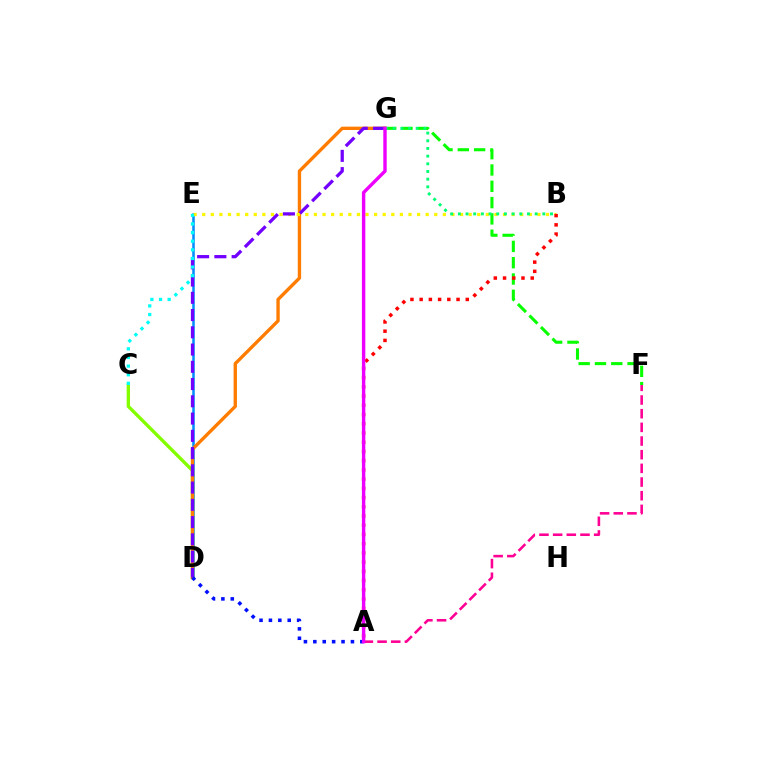{('D', 'E'): [{'color': '#008cff', 'line_style': 'solid', 'thickness': 1.82}], ('A', 'F'): [{'color': '#ff0094', 'line_style': 'dashed', 'thickness': 1.86}], ('C', 'D'): [{'color': '#84ff00', 'line_style': 'solid', 'thickness': 2.41}], ('D', 'G'): [{'color': '#ff7c00', 'line_style': 'solid', 'thickness': 2.41}, {'color': '#7200ff', 'line_style': 'dashed', 'thickness': 2.34}], ('B', 'E'): [{'color': '#fcf500', 'line_style': 'dotted', 'thickness': 2.34}], ('F', 'G'): [{'color': '#08ff00', 'line_style': 'dashed', 'thickness': 2.21}], ('B', 'G'): [{'color': '#00ff74', 'line_style': 'dotted', 'thickness': 2.09}], ('A', 'B'): [{'color': '#ff0000', 'line_style': 'dotted', 'thickness': 2.51}], ('A', 'D'): [{'color': '#0010ff', 'line_style': 'dotted', 'thickness': 2.55}], ('A', 'G'): [{'color': '#ee00ff', 'line_style': 'solid', 'thickness': 2.45}], ('C', 'E'): [{'color': '#00fff6', 'line_style': 'dotted', 'thickness': 2.35}]}